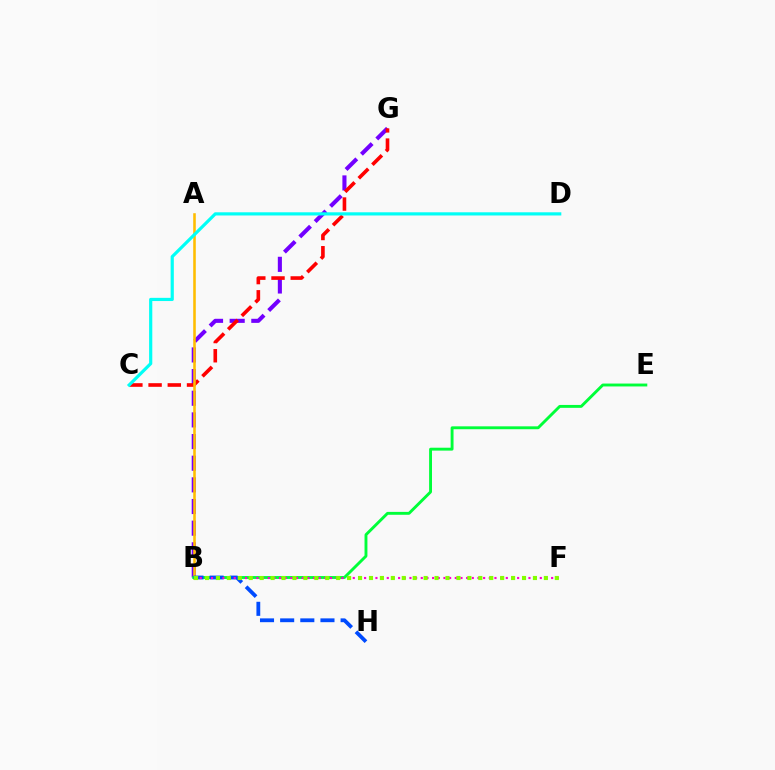{('B', 'G'): [{'color': '#7200ff', 'line_style': 'dashed', 'thickness': 2.94}], ('C', 'G'): [{'color': '#ff0000', 'line_style': 'dashed', 'thickness': 2.61}], ('A', 'B'): [{'color': '#ffbd00', 'line_style': 'solid', 'thickness': 1.85}], ('B', 'E'): [{'color': '#00ff39', 'line_style': 'solid', 'thickness': 2.08}], ('B', 'H'): [{'color': '#004bff', 'line_style': 'dashed', 'thickness': 2.74}], ('B', 'F'): [{'color': '#ff00cf', 'line_style': 'dotted', 'thickness': 1.54}, {'color': '#84ff00', 'line_style': 'dotted', 'thickness': 2.97}], ('C', 'D'): [{'color': '#00fff6', 'line_style': 'solid', 'thickness': 2.29}]}